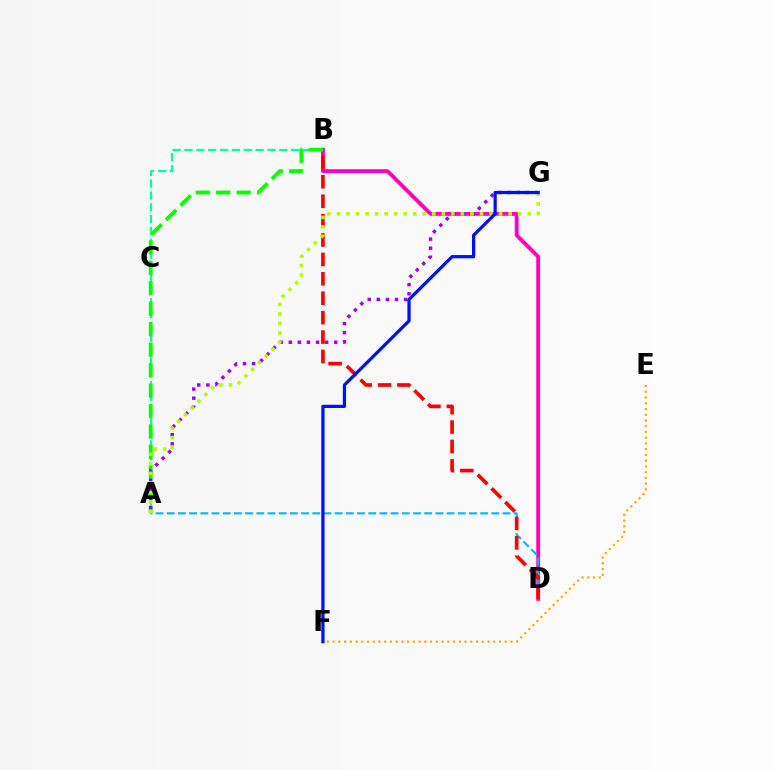{('A', 'B'): [{'color': '#00ff9d', 'line_style': 'dashed', 'thickness': 1.61}, {'color': '#08ff00', 'line_style': 'dashed', 'thickness': 2.78}], ('B', 'D'): [{'color': '#ff00bd', 'line_style': 'solid', 'thickness': 2.77}, {'color': '#ff0000', 'line_style': 'dashed', 'thickness': 2.64}], ('A', 'D'): [{'color': '#00b5ff', 'line_style': 'dashed', 'thickness': 1.52}], ('E', 'F'): [{'color': '#ffa500', 'line_style': 'dotted', 'thickness': 1.56}], ('A', 'G'): [{'color': '#9b00ff', 'line_style': 'dotted', 'thickness': 2.47}, {'color': '#b3ff00', 'line_style': 'dotted', 'thickness': 2.59}], ('F', 'G'): [{'color': '#0010ff', 'line_style': 'solid', 'thickness': 2.33}]}